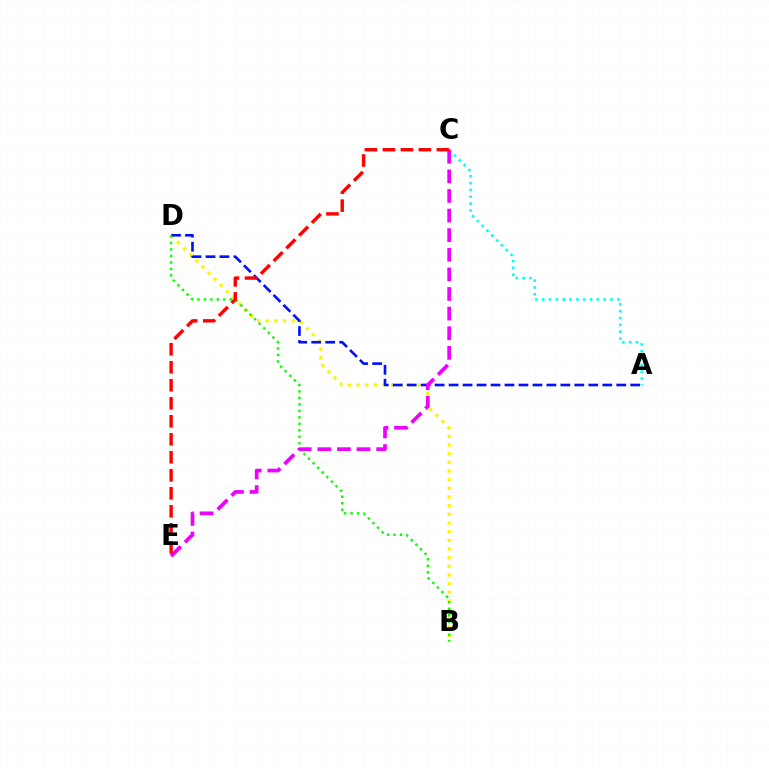{('B', 'D'): [{'color': '#fcf500', 'line_style': 'dotted', 'thickness': 2.35}, {'color': '#08ff00', 'line_style': 'dotted', 'thickness': 1.76}], ('A', 'C'): [{'color': '#00fff6', 'line_style': 'dotted', 'thickness': 1.86}], ('A', 'D'): [{'color': '#0010ff', 'line_style': 'dashed', 'thickness': 1.9}], ('C', 'E'): [{'color': '#ee00ff', 'line_style': 'dashed', 'thickness': 2.66}, {'color': '#ff0000', 'line_style': 'dashed', 'thickness': 2.45}]}